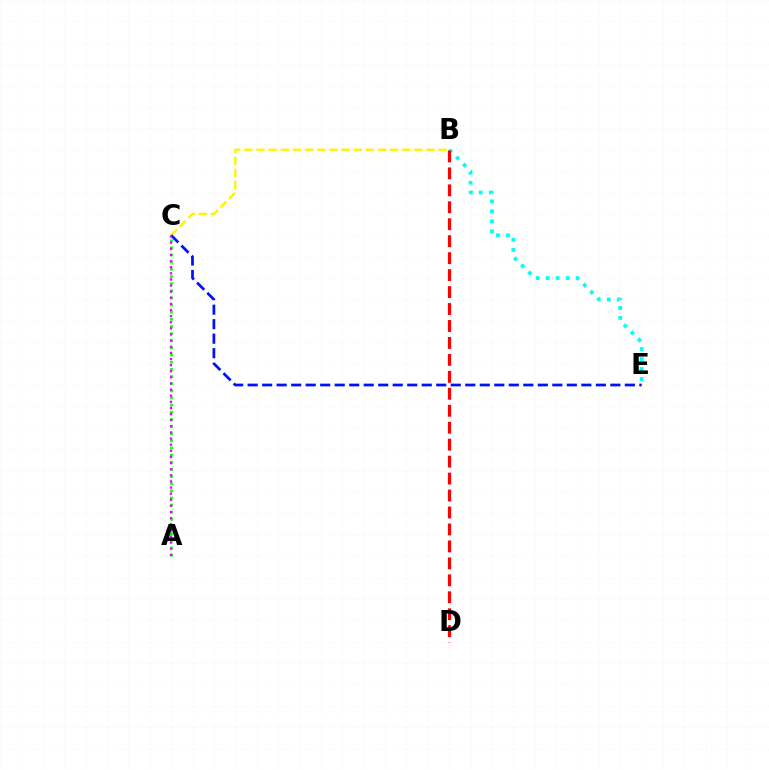{('B', 'E'): [{'color': '#00fff6', 'line_style': 'dotted', 'thickness': 2.72}], ('A', 'C'): [{'color': '#08ff00', 'line_style': 'dotted', 'thickness': 1.94}, {'color': '#ee00ff', 'line_style': 'dotted', 'thickness': 1.66}], ('B', 'C'): [{'color': '#fcf500', 'line_style': 'dashed', 'thickness': 1.65}], ('B', 'D'): [{'color': '#ff0000', 'line_style': 'dashed', 'thickness': 2.3}], ('C', 'E'): [{'color': '#0010ff', 'line_style': 'dashed', 'thickness': 1.97}]}